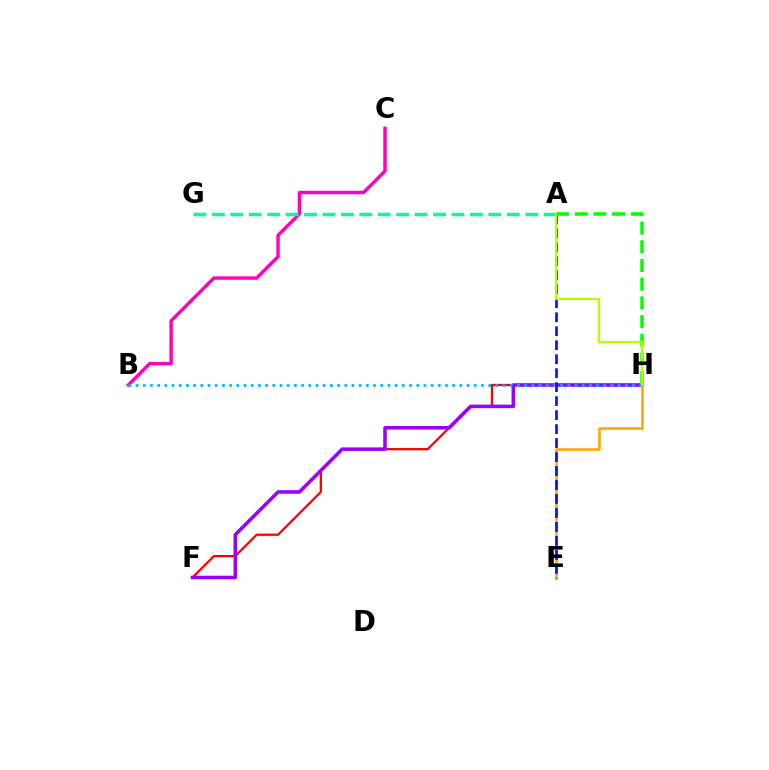{('F', 'H'): [{'color': '#ff0000', 'line_style': 'solid', 'thickness': 1.64}, {'color': '#9b00ff', 'line_style': 'solid', 'thickness': 2.56}], ('B', 'C'): [{'color': '#ff00bd', 'line_style': 'solid', 'thickness': 2.47}], ('E', 'H'): [{'color': '#ffa500', 'line_style': 'solid', 'thickness': 1.84}], ('B', 'H'): [{'color': '#00b5ff', 'line_style': 'dotted', 'thickness': 1.96}], ('A', 'E'): [{'color': '#0010ff', 'line_style': 'dashed', 'thickness': 1.9}], ('A', 'G'): [{'color': '#00ff9d', 'line_style': 'dashed', 'thickness': 2.5}], ('A', 'H'): [{'color': '#08ff00', 'line_style': 'dashed', 'thickness': 2.54}, {'color': '#b3ff00', 'line_style': 'solid', 'thickness': 1.59}]}